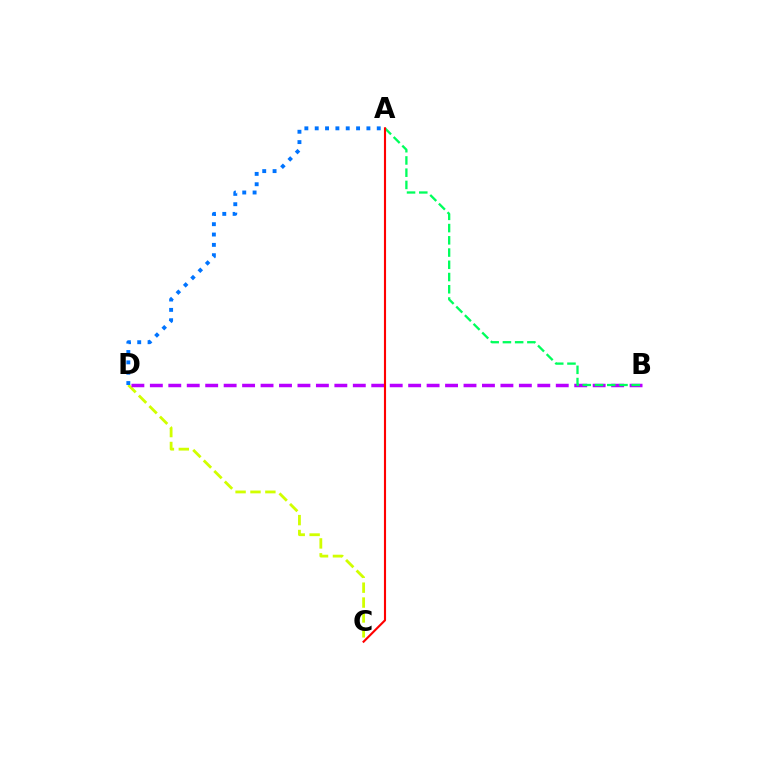{('C', 'D'): [{'color': '#d1ff00', 'line_style': 'dashed', 'thickness': 2.02}], ('B', 'D'): [{'color': '#b900ff', 'line_style': 'dashed', 'thickness': 2.51}], ('A', 'D'): [{'color': '#0074ff', 'line_style': 'dotted', 'thickness': 2.81}], ('A', 'B'): [{'color': '#00ff5c', 'line_style': 'dashed', 'thickness': 1.66}], ('A', 'C'): [{'color': '#ff0000', 'line_style': 'solid', 'thickness': 1.53}]}